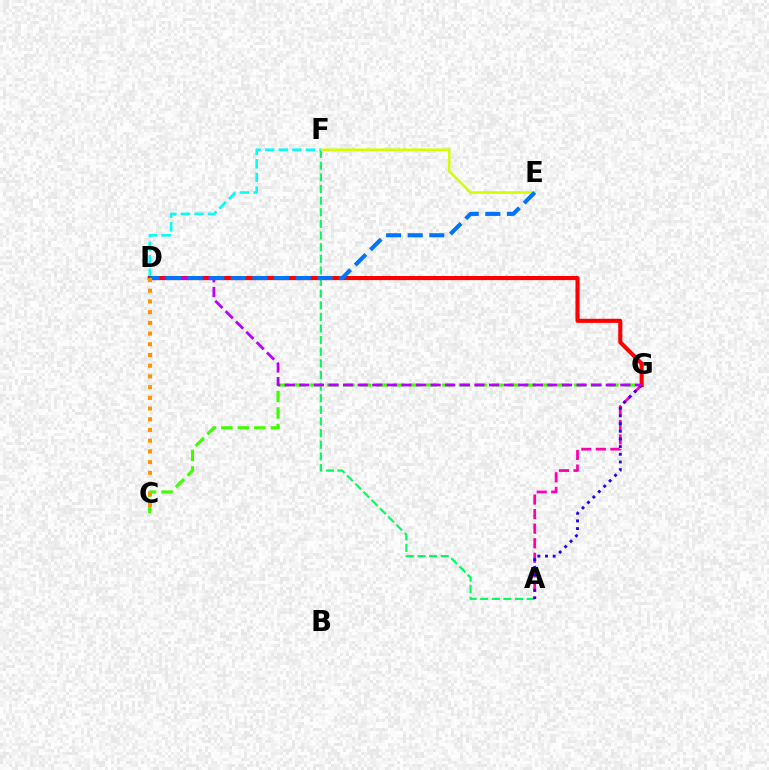{('A', 'F'): [{'color': '#00ff5c', 'line_style': 'dashed', 'thickness': 1.58}], ('E', 'F'): [{'color': '#d1ff00', 'line_style': 'solid', 'thickness': 1.83}], ('A', 'G'): [{'color': '#ff00ac', 'line_style': 'dashed', 'thickness': 1.98}, {'color': '#2500ff', 'line_style': 'dotted', 'thickness': 2.08}], ('D', 'F'): [{'color': '#00fff6', 'line_style': 'dashed', 'thickness': 1.85}], ('C', 'G'): [{'color': '#3dff00', 'line_style': 'dashed', 'thickness': 2.24}], ('D', 'G'): [{'color': '#ff0000', 'line_style': 'solid', 'thickness': 2.95}, {'color': '#b900ff', 'line_style': 'dashed', 'thickness': 1.98}], ('D', 'E'): [{'color': '#0074ff', 'line_style': 'dashed', 'thickness': 2.94}], ('C', 'D'): [{'color': '#ff9400', 'line_style': 'dotted', 'thickness': 2.91}]}